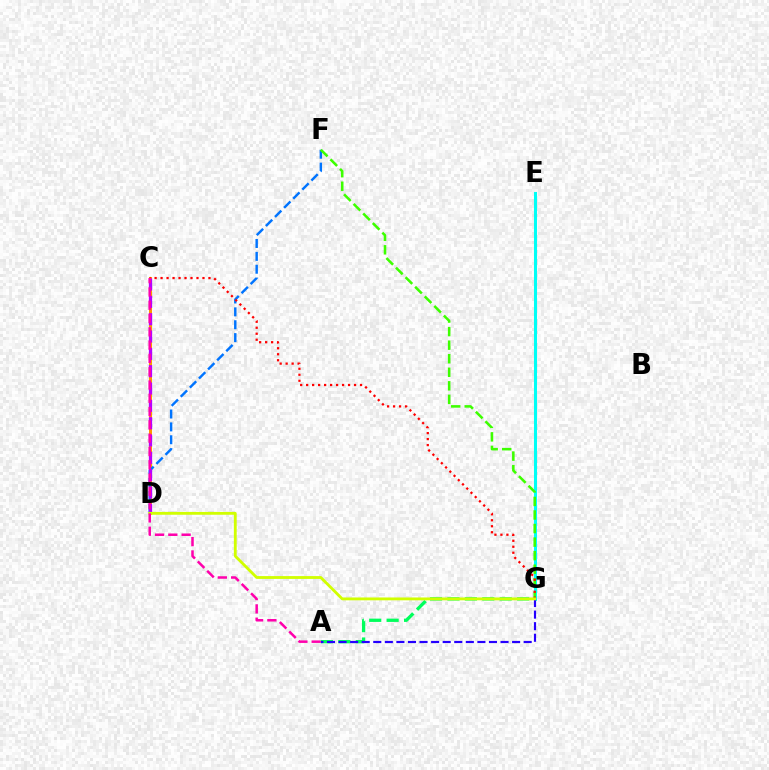{('C', 'D'): [{'color': '#ff9400', 'line_style': 'solid', 'thickness': 2.18}, {'color': '#b900ff', 'line_style': 'dashed', 'thickness': 2.35}], ('D', 'F'): [{'color': '#0074ff', 'line_style': 'dashed', 'thickness': 1.75}], ('E', 'G'): [{'color': '#00fff6', 'line_style': 'solid', 'thickness': 2.2}], ('F', 'G'): [{'color': '#3dff00', 'line_style': 'dashed', 'thickness': 1.84}], ('C', 'G'): [{'color': '#ff0000', 'line_style': 'dotted', 'thickness': 1.63}], ('A', 'G'): [{'color': '#00ff5c', 'line_style': 'dashed', 'thickness': 2.37}, {'color': '#2500ff', 'line_style': 'dashed', 'thickness': 1.57}], ('D', 'G'): [{'color': '#d1ff00', 'line_style': 'solid', 'thickness': 2.04}], ('A', 'C'): [{'color': '#ff00ac', 'line_style': 'dashed', 'thickness': 1.81}]}